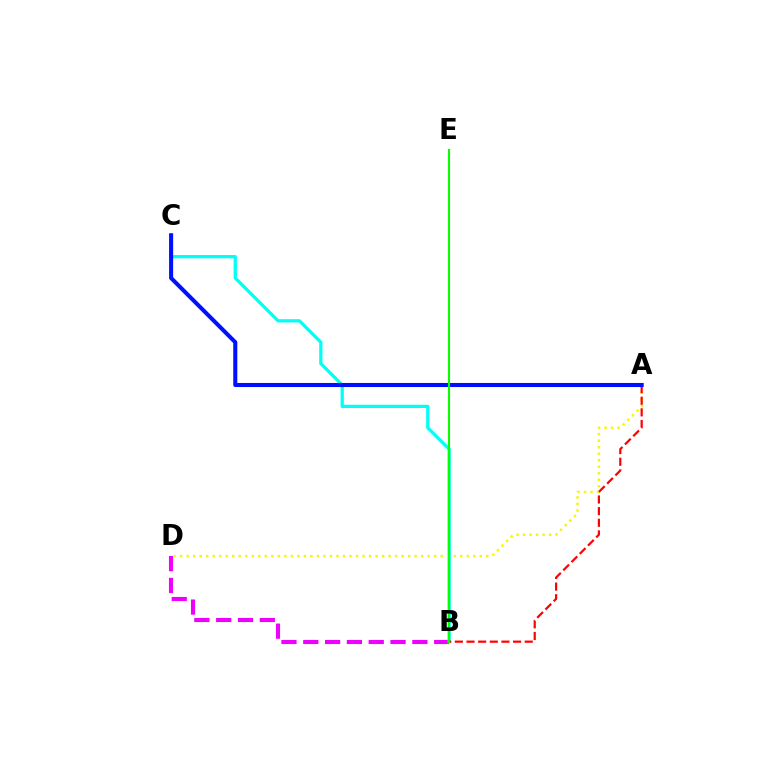{('B', 'D'): [{'color': '#ee00ff', 'line_style': 'dashed', 'thickness': 2.96}], ('B', 'C'): [{'color': '#00fff6', 'line_style': 'solid', 'thickness': 2.34}], ('A', 'D'): [{'color': '#fcf500', 'line_style': 'dotted', 'thickness': 1.77}], ('A', 'B'): [{'color': '#ff0000', 'line_style': 'dashed', 'thickness': 1.58}], ('A', 'C'): [{'color': '#0010ff', 'line_style': 'solid', 'thickness': 2.92}], ('B', 'E'): [{'color': '#08ff00', 'line_style': 'solid', 'thickness': 1.51}]}